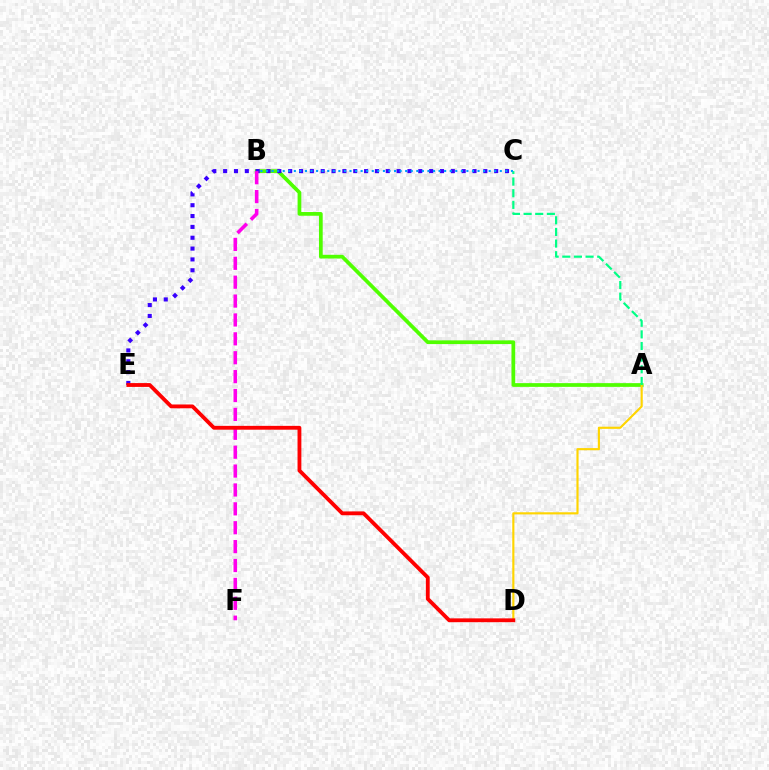{('A', 'B'): [{'color': '#4fff00', 'line_style': 'solid', 'thickness': 2.68}], ('A', 'D'): [{'color': '#ffd500', 'line_style': 'solid', 'thickness': 1.54}], ('A', 'C'): [{'color': '#00ff86', 'line_style': 'dashed', 'thickness': 1.58}], ('C', 'E'): [{'color': '#3700ff', 'line_style': 'dotted', 'thickness': 2.95}], ('B', 'C'): [{'color': '#009eff', 'line_style': 'dotted', 'thickness': 1.51}], ('B', 'F'): [{'color': '#ff00ed', 'line_style': 'dashed', 'thickness': 2.57}], ('D', 'E'): [{'color': '#ff0000', 'line_style': 'solid', 'thickness': 2.76}]}